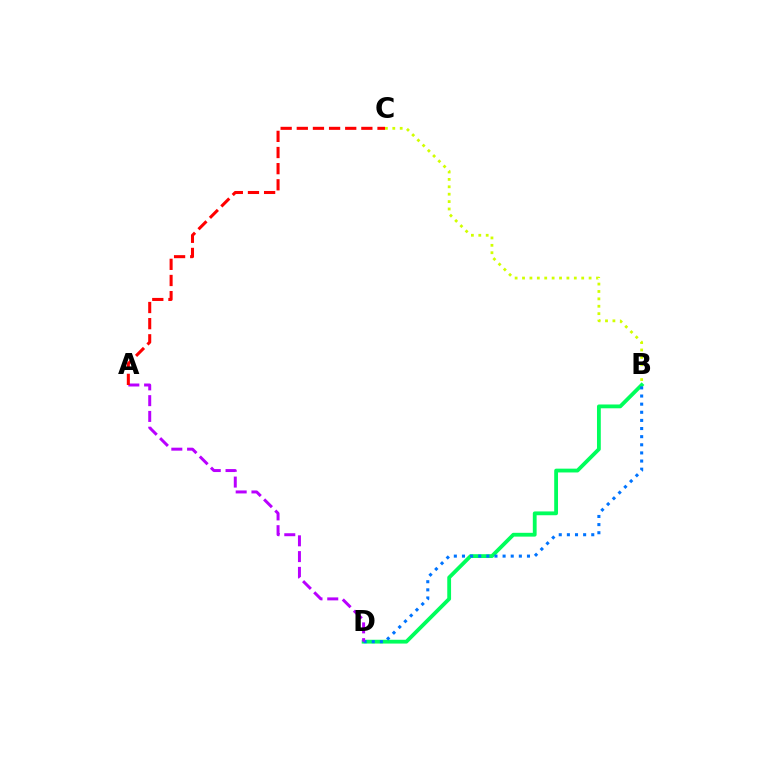{('B', 'D'): [{'color': '#00ff5c', 'line_style': 'solid', 'thickness': 2.74}, {'color': '#0074ff', 'line_style': 'dotted', 'thickness': 2.21}], ('A', 'D'): [{'color': '#b900ff', 'line_style': 'dashed', 'thickness': 2.14}], ('B', 'C'): [{'color': '#d1ff00', 'line_style': 'dotted', 'thickness': 2.01}], ('A', 'C'): [{'color': '#ff0000', 'line_style': 'dashed', 'thickness': 2.19}]}